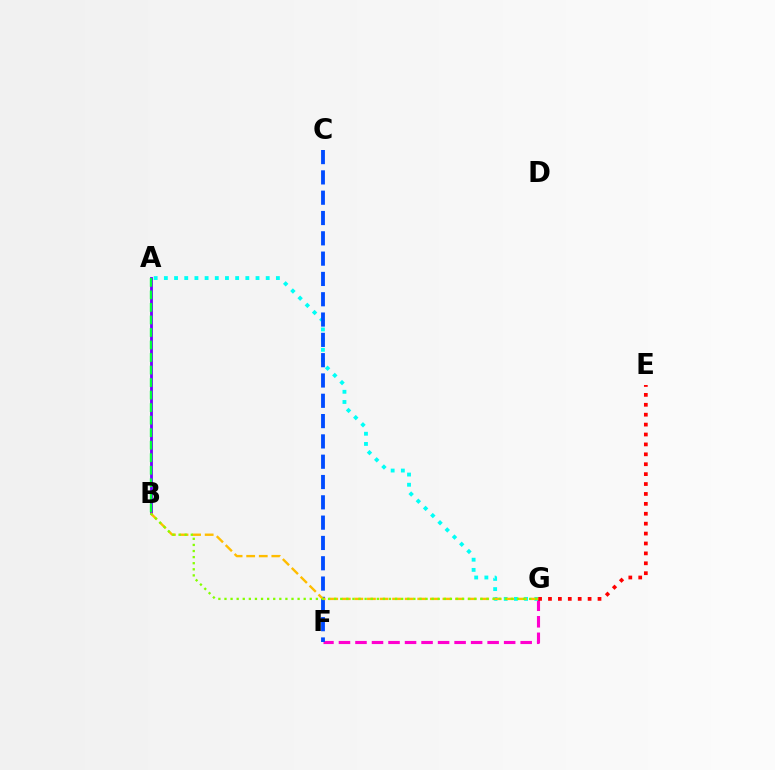{('F', 'G'): [{'color': '#ff00cf', 'line_style': 'dashed', 'thickness': 2.24}], ('A', 'B'): [{'color': '#7200ff', 'line_style': 'solid', 'thickness': 2.02}, {'color': '#00ff39', 'line_style': 'dashed', 'thickness': 1.7}], ('A', 'G'): [{'color': '#00fff6', 'line_style': 'dotted', 'thickness': 2.77}], ('E', 'G'): [{'color': '#ff0000', 'line_style': 'dotted', 'thickness': 2.69}], ('C', 'F'): [{'color': '#004bff', 'line_style': 'dashed', 'thickness': 2.76}], ('B', 'G'): [{'color': '#ffbd00', 'line_style': 'dashed', 'thickness': 1.71}, {'color': '#84ff00', 'line_style': 'dotted', 'thickness': 1.66}]}